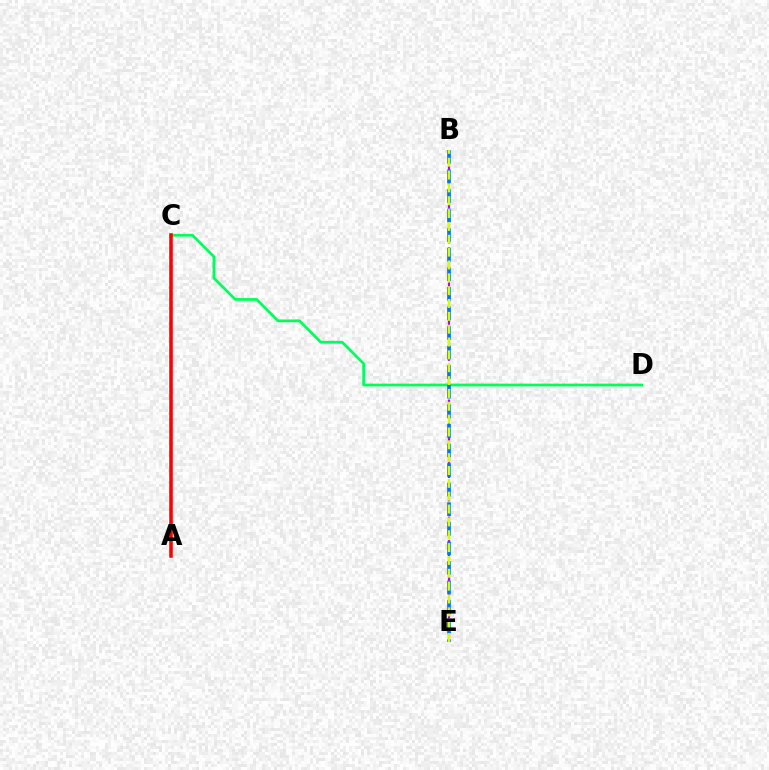{('B', 'E'): [{'color': '#b900ff', 'line_style': 'dashed', 'thickness': 1.59}, {'color': '#0074ff', 'line_style': 'dashed', 'thickness': 2.66}, {'color': '#d1ff00', 'line_style': 'dashed', 'thickness': 1.75}], ('C', 'D'): [{'color': '#00ff5c', 'line_style': 'solid', 'thickness': 1.97}], ('A', 'C'): [{'color': '#ff0000', 'line_style': 'solid', 'thickness': 2.55}]}